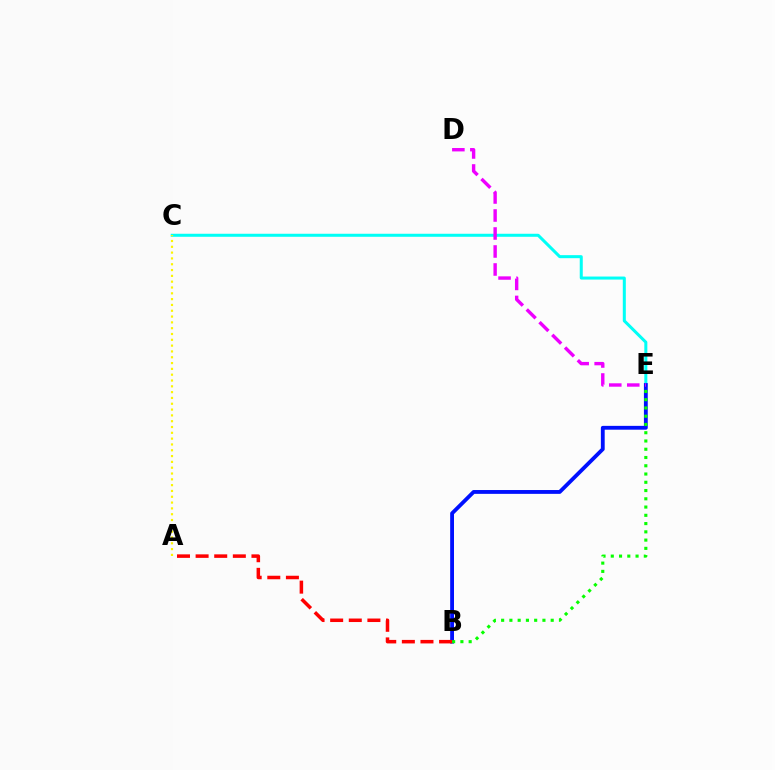{('C', 'E'): [{'color': '#00fff6', 'line_style': 'solid', 'thickness': 2.18}], ('B', 'E'): [{'color': '#0010ff', 'line_style': 'solid', 'thickness': 2.76}, {'color': '#08ff00', 'line_style': 'dotted', 'thickness': 2.24}], ('A', 'C'): [{'color': '#fcf500', 'line_style': 'dotted', 'thickness': 1.58}], ('D', 'E'): [{'color': '#ee00ff', 'line_style': 'dashed', 'thickness': 2.44}], ('A', 'B'): [{'color': '#ff0000', 'line_style': 'dashed', 'thickness': 2.53}]}